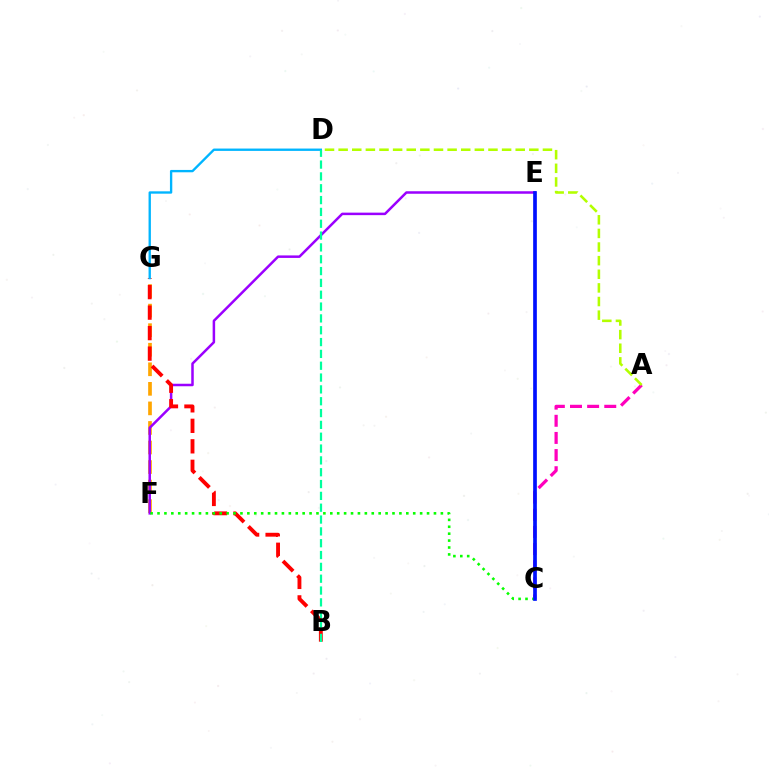{('A', 'C'): [{'color': '#ff00bd', 'line_style': 'dashed', 'thickness': 2.33}], ('F', 'G'): [{'color': '#ffa500', 'line_style': 'dashed', 'thickness': 2.66}], ('E', 'F'): [{'color': '#9b00ff', 'line_style': 'solid', 'thickness': 1.8}], ('B', 'G'): [{'color': '#ff0000', 'line_style': 'dashed', 'thickness': 2.78}], ('C', 'F'): [{'color': '#08ff00', 'line_style': 'dotted', 'thickness': 1.88}], ('C', 'E'): [{'color': '#0010ff', 'line_style': 'solid', 'thickness': 2.66}], ('D', 'G'): [{'color': '#00b5ff', 'line_style': 'solid', 'thickness': 1.69}], ('A', 'D'): [{'color': '#b3ff00', 'line_style': 'dashed', 'thickness': 1.85}], ('B', 'D'): [{'color': '#00ff9d', 'line_style': 'dashed', 'thickness': 1.61}]}